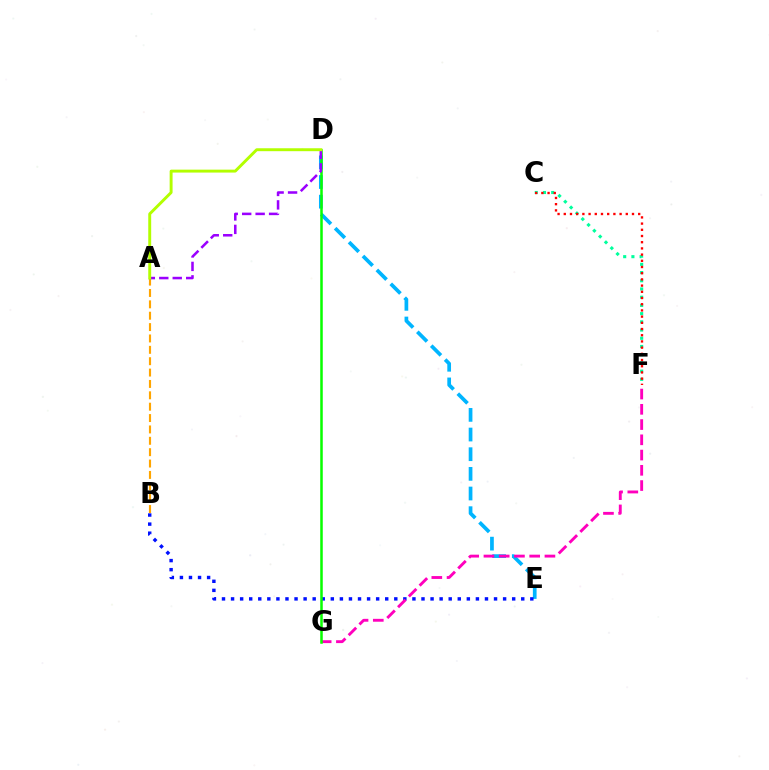{('D', 'E'): [{'color': '#00b5ff', 'line_style': 'dashed', 'thickness': 2.67}], ('B', 'E'): [{'color': '#0010ff', 'line_style': 'dotted', 'thickness': 2.46}], ('C', 'F'): [{'color': '#00ff9d', 'line_style': 'dotted', 'thickness': 2.23}, {'color': '#ff0000', 'line_style': 'dotted', 'thickness': 1.68}], ('F', 'G'): [{'color': '#ff00bd', 'line_style': 'dashed', 'thickness': 2.07}], ('A', 'B'): [{'color': '#ffa500', 'line_style': 'dashed', 'thickness': 1.54}], ('D', 'G'): [{'color': '#08ff00', 'line_style': 'solid', 'thickness': 1.82}], ('A', 'D'): [{'color': '#9b00ff', 'line_style': 'dashed', 'thickness': 1.83}, {'color': '#b3ff00', 'line_style': 'solid', 'thickness': 2.11}]}